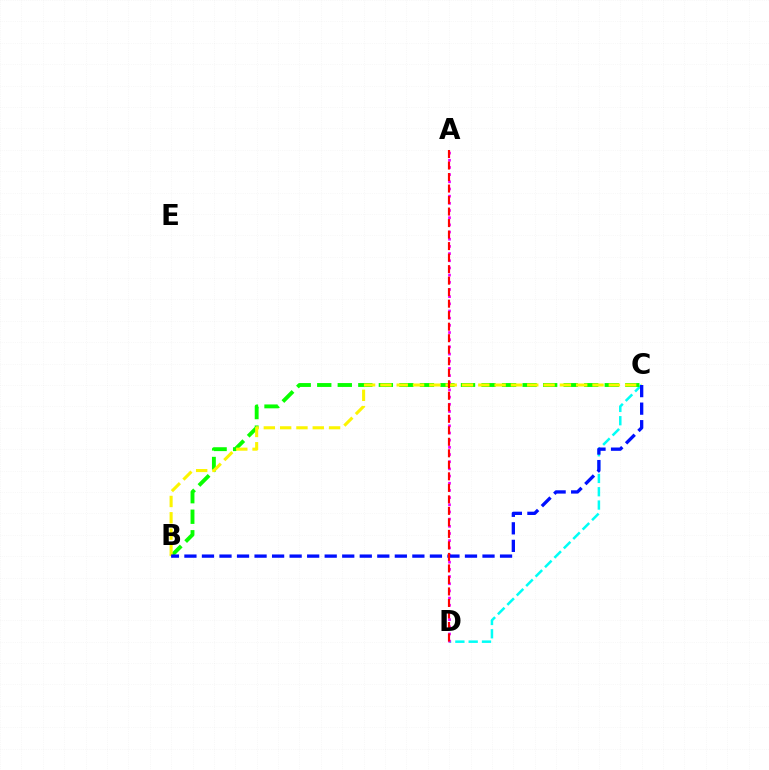{('C', 'D'): [{'color': '#00fff6', 'line_style': 'dashed', 'thickness': 1.81}], ('B', 'C'): [{'color': '#08ff00', 'line_style': 'dashed', 'thickness': 2.79}, {'color': '#fcf500', 'line_style': 'dashed', 'thickness': 2.22}, {'color': '#0010ff', 'line_style': 'dashed', 'thickness': 2.38}], ('A', 'D'): [{'color': '#ee00ff', 'line_style': 'dotted', 'thickness': 1.95}, {'color': '#ff0000', 'line_style': 'dashed', 'thickness': 1.56}]}